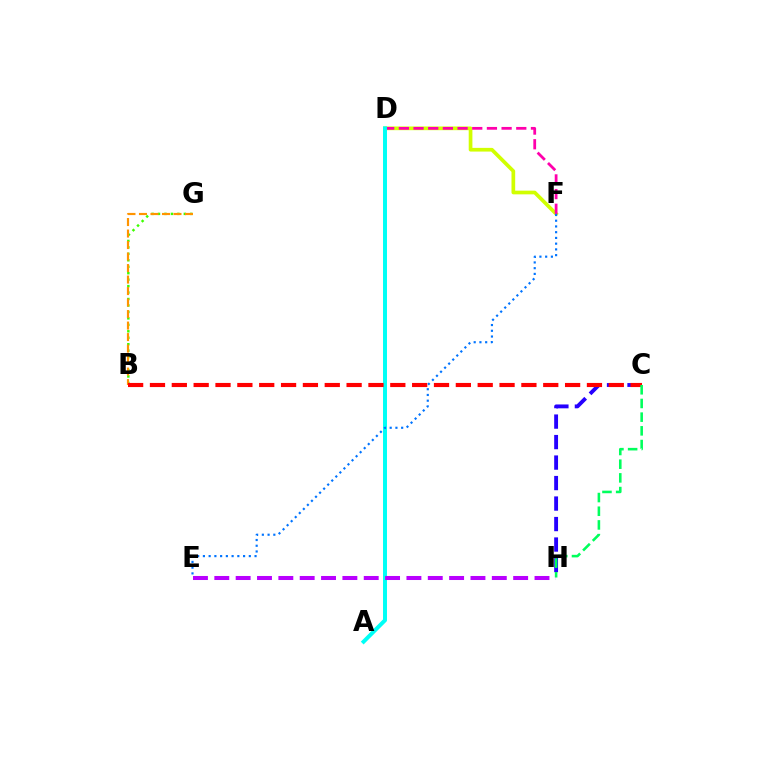{('D', 'F'): [{'color': '#d1ff00', 'line_style': 'solid', 'thickness': 2.66}, {'color': '#ff00ac', 'line_style': 'dashed', 'thickness': 1.99}], ('B', 'G'): [{'color': '#3dff00', 'line_style': 'dotted', 'thickness': 1.75}, {'color': '#ff9400', 'line_style': 'dashed', 'thickness': 1.56}], ('C', 'H'): [{'color': '#2500ff', 'line_style': 'dashed', 'thickness': 2.78}, {'color': '#00ff5c', 'line_style': 'dashed', 'thickness': 1.86}], ('A', 'D'): [{'color': '#00fff6', 'line_style': 'solid', 'thickness': 2.86}], ('B', 'C'): [{'color': '#ff0000', 'line_style': 'dashed', 'thickness': 2.97}], ('E', 'F'): [{'color': '#0074ff', 'line_style': 'dotted', 'thickness': 1.56}], ('E', 'H'): [{'color': '#b900ff', 'line_style': 'dashed', 'thickness': 2.9}]}